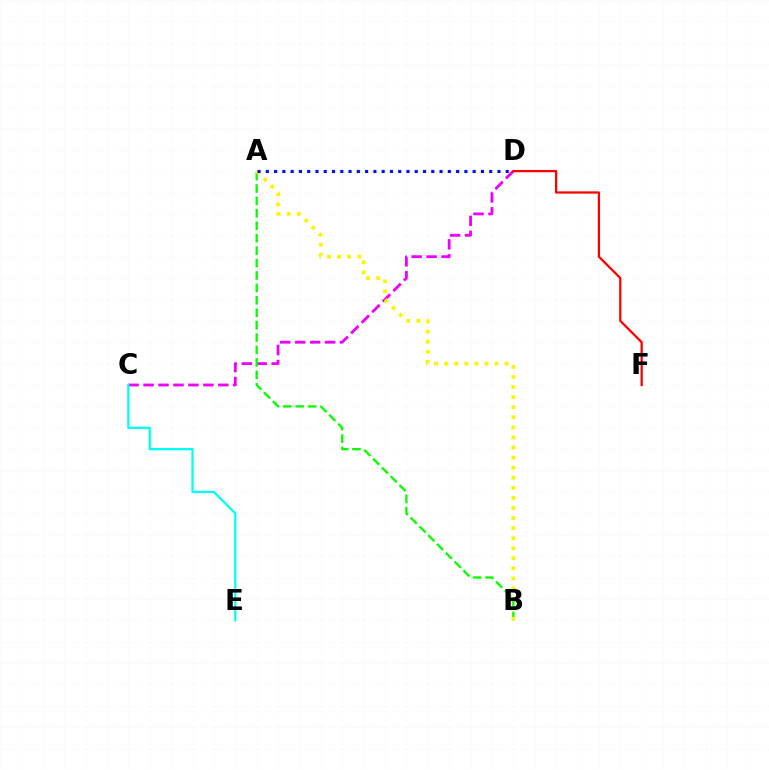{('C', 'D'): [{'color': '#ee00ff', 'line_style': 'dashed', 'thickness': 2.03}], ('D', 'F'): [{'color': '#ff0000', 'line_style': 'solid', 'thickness': 1.63}], ('A', 'B'): [{'color': '#08ff00', 'line_style': 'dashed', 'thickness': 1.69}, {'color': '#fcf500', 'line_style': 'dotted', 'thickness': 2.74}], ('C', 'E'): [{'color': '#00fff6', 'line_style': 'solid', 'thickness': 1.63}], ('A', 'D'): [{'color': '#0010ff', 'line_style': 'dotted', 'thickness': 2.25}]}